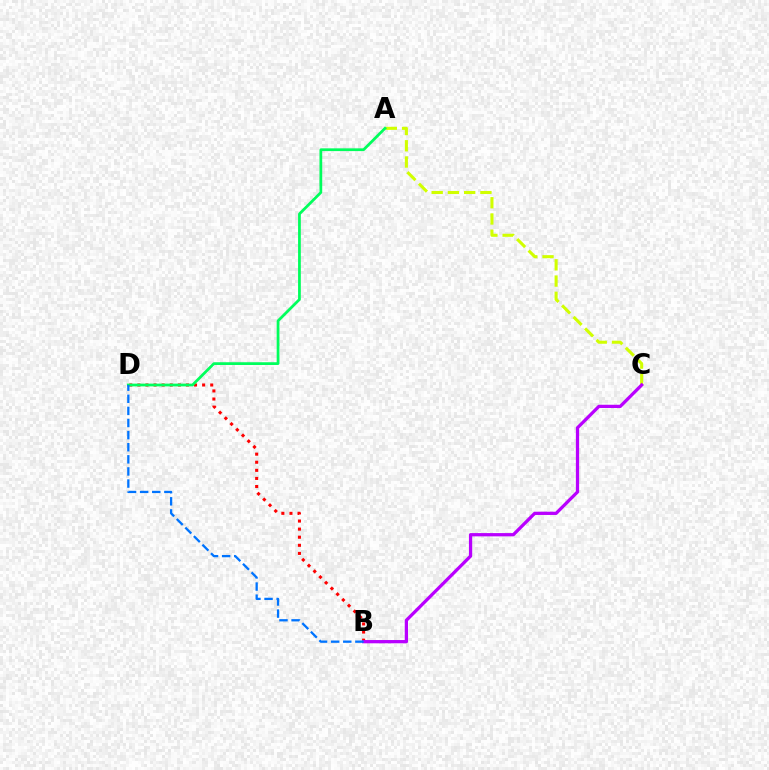{('B', 'D'): [{'color': '#ff0000', 'line_style': 'dotted', 'thickness': 2.2}, {'color': '#0074ff', 'line_style': 'dashed', 'thickness': 1.65}], ('A', 'C'): [{'color': '#d1ff00', 'line_style': 'dashed', 'thickness': 2.21}], ('A', 'D'): [{'color': '#00ff5c', 'line_style': 'solid', 'thickness': 1.98}], ('B', 'C'): [{'color': '#b900ff', 'line_style': 'solid', 'thickness': 2.35}]}